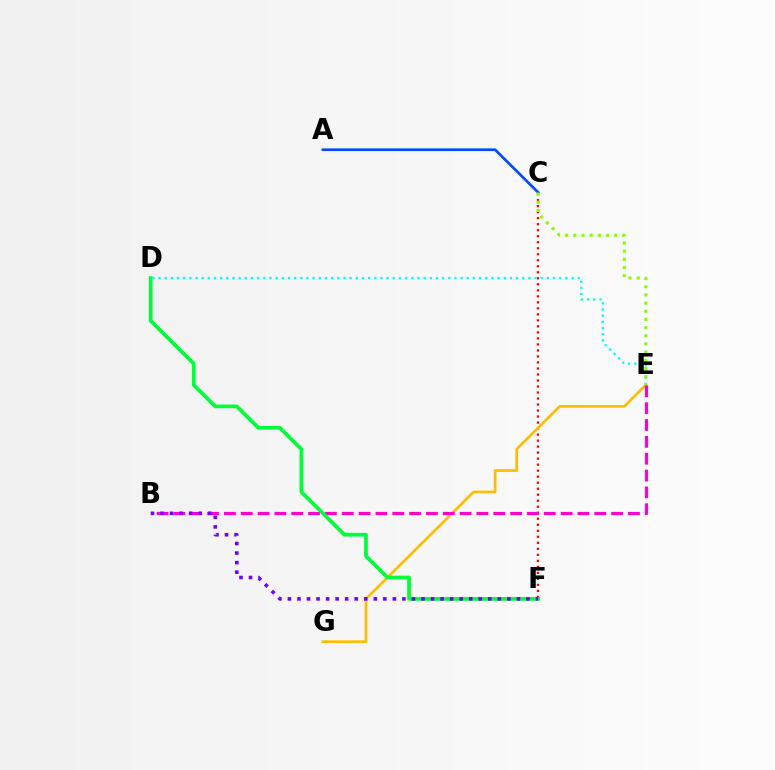{('C', 'F'): [{'color': '#ff0000', 'line_style': 'dotted', 'thickness': 1.63}], ('E', 'G'): [{'color': '#ffbd00', 'line_style': 'solid', 'thickness': 1.93}], ('B', 'E'): [{'color': '#ff00cf', 'line_style': 'dashed', 'thickness': 2.29}], ('D', 'F'): [{'color': '#00ff39', 'line_style': 'solid', 'thickness': 2.7}], ('B', 'F'): [{'color': '#7200ff', 'line_style': 'dotted', 'thickness': 2.59}], ('D', 'E'): [{'color': '#00fff6', 'line_style': 'dotted', 'thickness': 1.68}], ('A', 'C'): [{'color': '#004bff', 'line_style': 'solid', 'thickness': 1.94}], ('C', 'E'): [{'color': '#84ff00', 'line_style': 'dotted', 'thickness': 2.22}]}